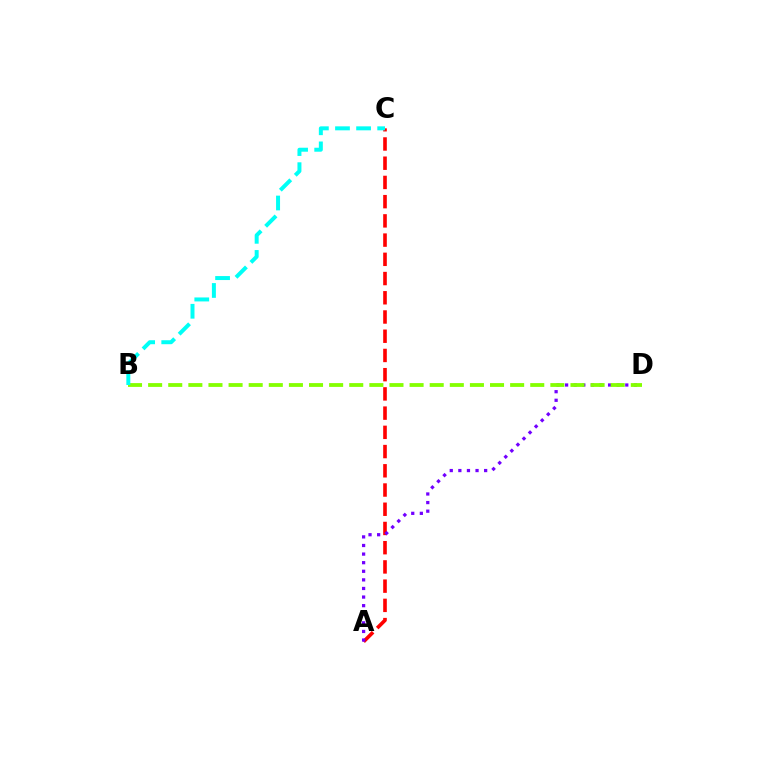{('A', 'C'): [{'color': '#ff0000', 'line_style': 'dashed', 'thickness': 2.61}], ('A', 'D'): [{'color': '#7200ff', 'line_style': 'dotted', 'thickness': 2.34}], ('B', 'D'): [{'color': '#84ff00', 'line_style': 'dashed', 'thickness': 2.73}], ('B', 'C'): [{'color': '#00fff6', 'line_style': 'dashed', 'thickness': 2.87}]}